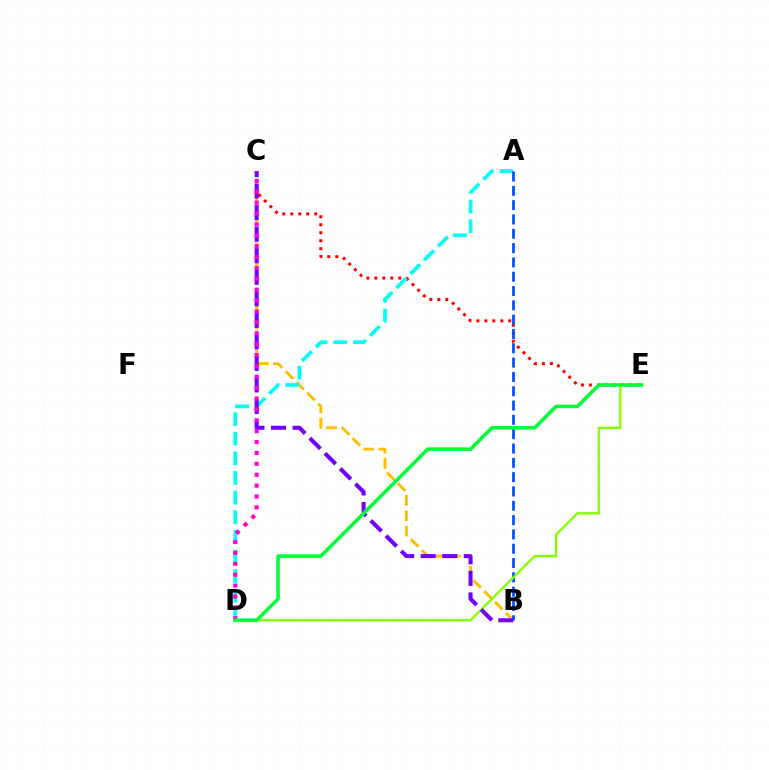{('C', 'E'): [{'color': '#ff0000', 'line_style': 'dotted', 'thickness': 2.17}], ('B', 'C'): [{'color': '#ffbd00', 'line_style': 'dashed', 'thickness': 2.08}, {'color': '#7200ff', 'line_style': 'dashed', 'thickness': 2.93}], ('A', 'D'): [{'color': '#00fff6', 'line_style': 'dashed', 'thickness': 2.66}], ('A', 'B'): [{'color': '#004bff', 'line_style': 'dashed', 'thickness': 1.94}], ('D', 'E'): [{'color': '#84ff00', 'line_style': 'solid', 'thickness': 1.68}, {'color': '#00ff39', 'line_style': 'solid', 'thickness': 2.56}], ('C', 'D'): [{'color': '#ff00cf', 'line_style': 'dotted', 'thickness': 2.96}]}